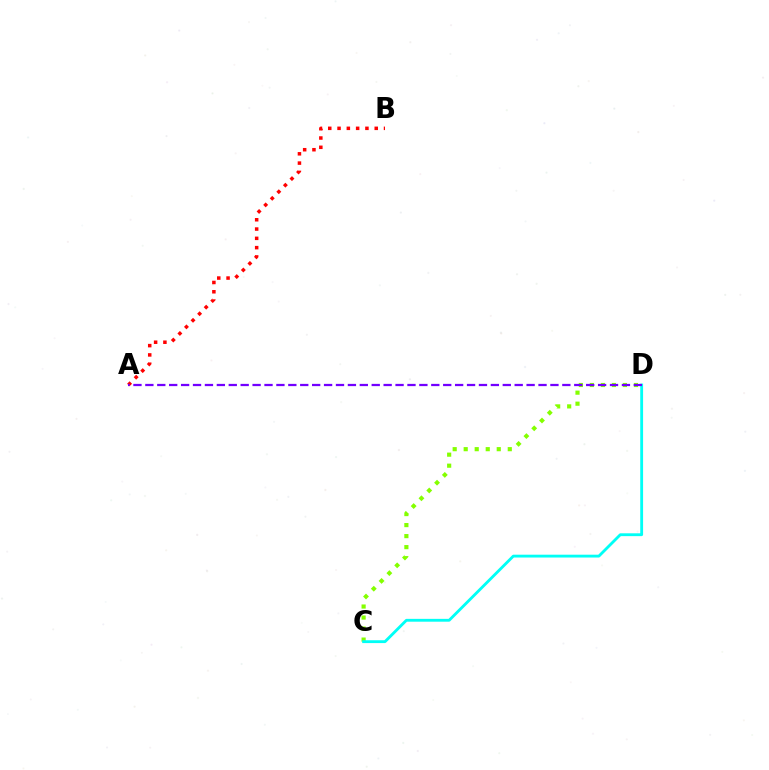{('C', 'D'): [{'color': '#84ff00', 'line_style': 'dotted', 'thickness': 2.99}, {'color': '#00fff6', 'line_style': 'solid', 'thickness': 2.04}], ('A', 'B'): [{'color': '#ff0000', 'line_style': 'dotted', 'thickness': 2.53}], ('A', 'D'): [{'color': '#7200ff', 'line_style': 'dashed', 'thickness': 1.62}]}